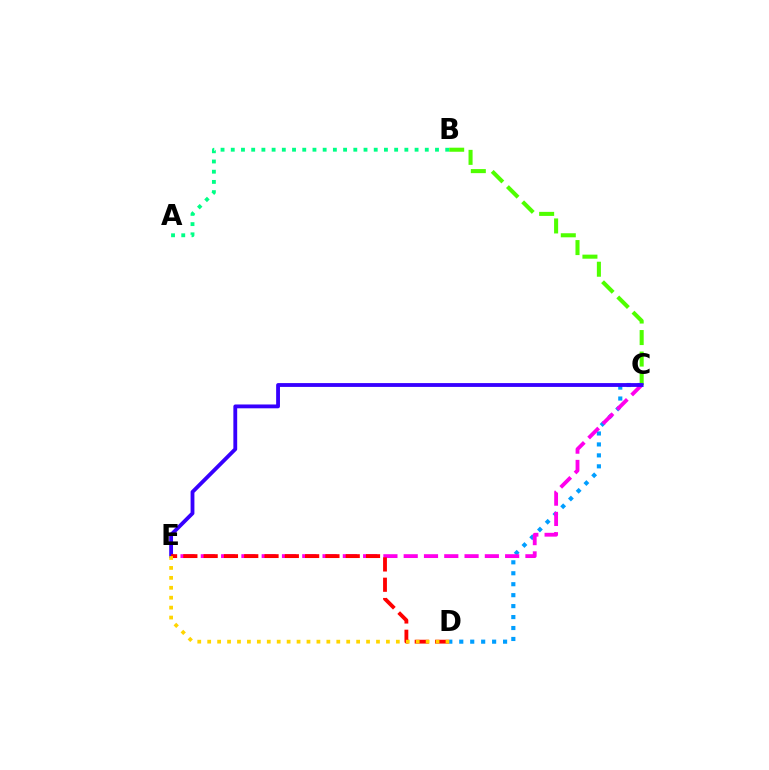{('B', 'C'): [{'color': '#4fff00', 'line_style': 'dashed', 'thickness': 2.92}], ('C', 'D'): [{'color': '#009eff', 'line_style': 'dotted', 'thickness': 2.98}], ('C', 'E'): [{'color': '#ff00ed', 'line_style': 'dashed', 'thickness': 2.76}, {'color': '#3700ff', 'line_style': 'solid', 'thickness': 2.75}], ('A', 'B'): [{'color': '#00ff86', 'line_style': 'dotted', 'thickness': 2.77}], ('D', 'E'): [{'color': '#ff0000', 'line_style': 'dashed', 'thickness': 2.76}, {'color': '#ffd500', 'line_style': 'dotted', 'thickness': 2.7}]}